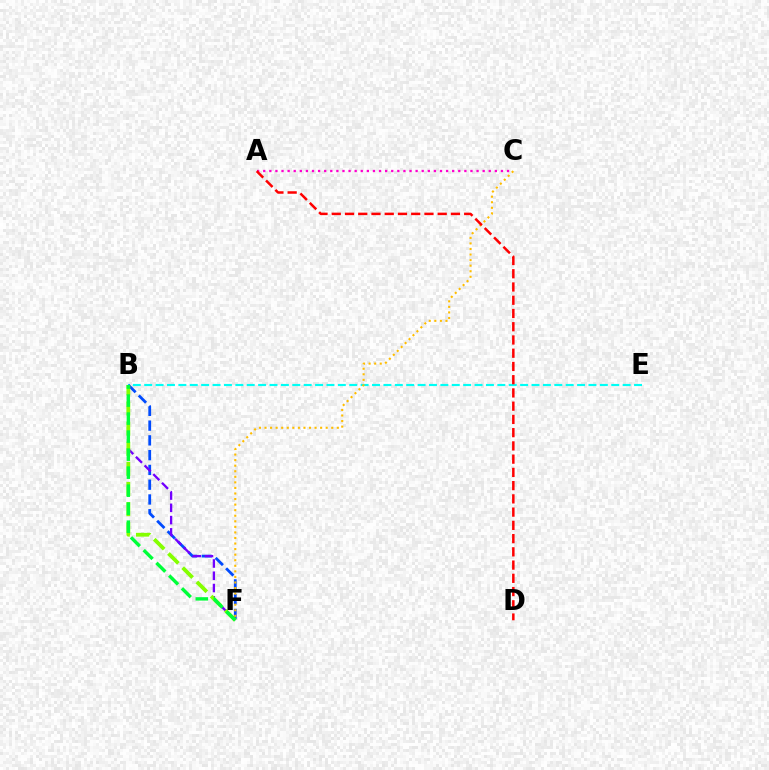{('B', 'E'): [{'color': '#00fff6', 'line_style': 'dashed', 'thickness': 1.55}], ('A', 'C'): [{'color': '#ff00cf', 'line_style': 'dotted', 'thickness': 1.66}], ('B', 'F'): [{'color': '#004bff', 'line_style': 'dashed', 'thickness': 2.01}, {'color': '#7200ff', 'line_style': 'dashed', 'thickness': 1.67}, {'color': '#84ff00', 'line_style': 'dashed', 'thickness': 2.73}, {'color': '#00ff39', 'line_style': 'dashed', 'thickness': 2.45}], ('C', 'F'): [{'color': '#ffbd00', 'line_style': 'dotted', 'thickness': 1.51}], ('A', 'D'): [{'color': '#ff0000', 'line_style': 'dashed', 'thickness': 1.8}]}